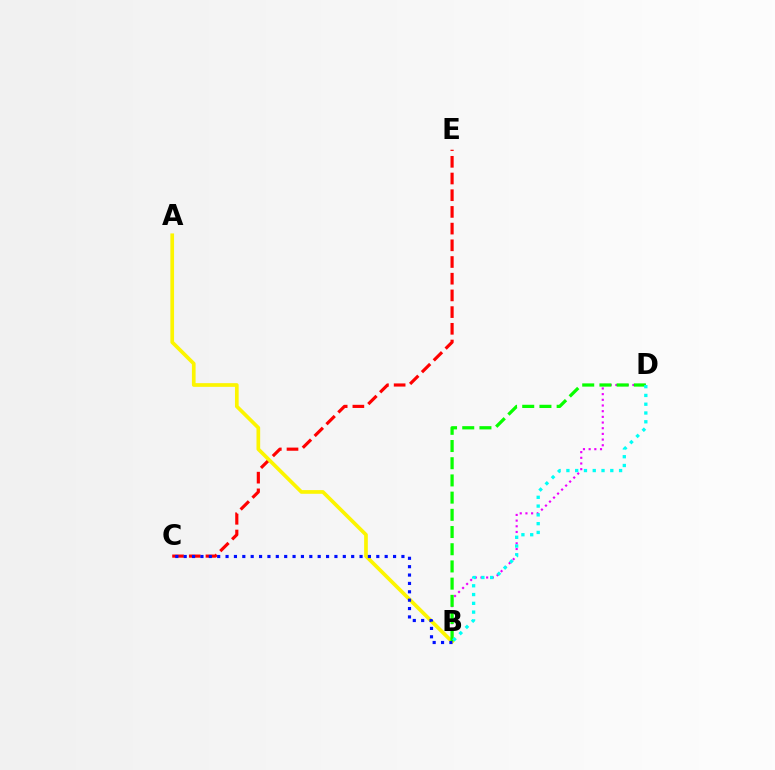{('B', 'D'): [{'color': '#ee00ff', 'line_style': 'dotted', 'thickness': 1.54}, {'color': '#08ff00', 'line_style': 'dashed', 'thickness': 2.34}, {'color': '#00fff6', 'line_style': 'dotted', 'thickness': 2.39}], ('C', 'E'): [{'color': '#ff0000', 'line_style': 'dashed', 'thickness': 2.27}], ('A', 'B'): [{'color': '#fcf500', 'line_style': 'solid', 'thickness': 2.65}], ('B', 'C'): [{'color': '#0010ff', 'line_style': 'dotted', 'thickness': 2.28}]}